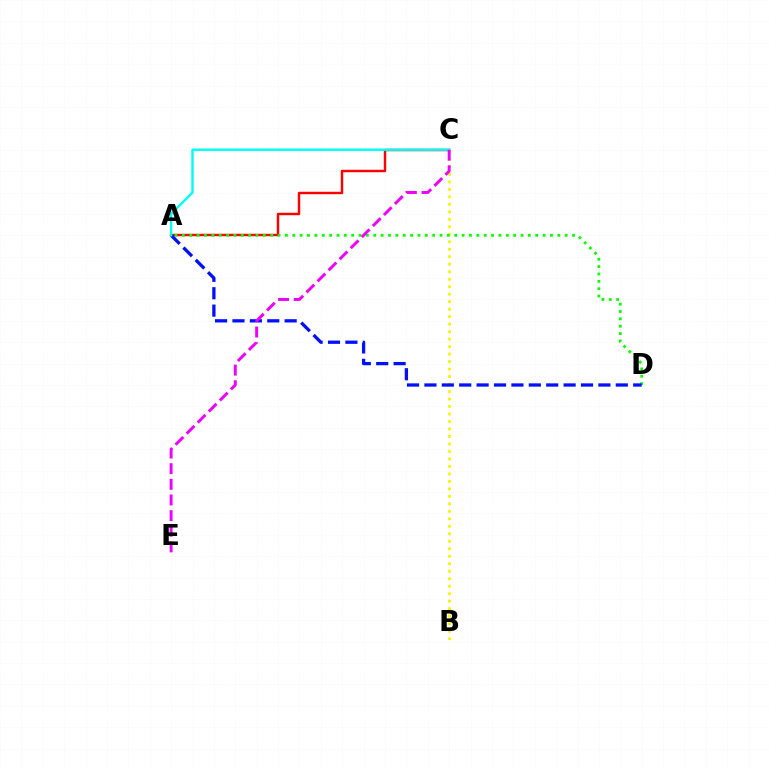{('B', 'C'): [{'color': '#fcf500', 'line_style': 'dotted', 'thickness': 2.03}], ('A', 'C'): [{'color': '#ff0000', 'line_style': 'solid', 'thickness': 1.75}, {'color': '#00fff6', 'line_style': 'solid', 'thickness': 1.74}], ('A', 'D'): [{'color': '#08ff00', 'line_style': 'dotted', 'thickness': 2.0}, {'color': '#0010ff', 'line_style': 'dashed', 'thickness': 2.36}], ('C', 'E'): [{'color': '#ee00ff', 'line_style': 'dashed', 'thickness': 2.13}]}